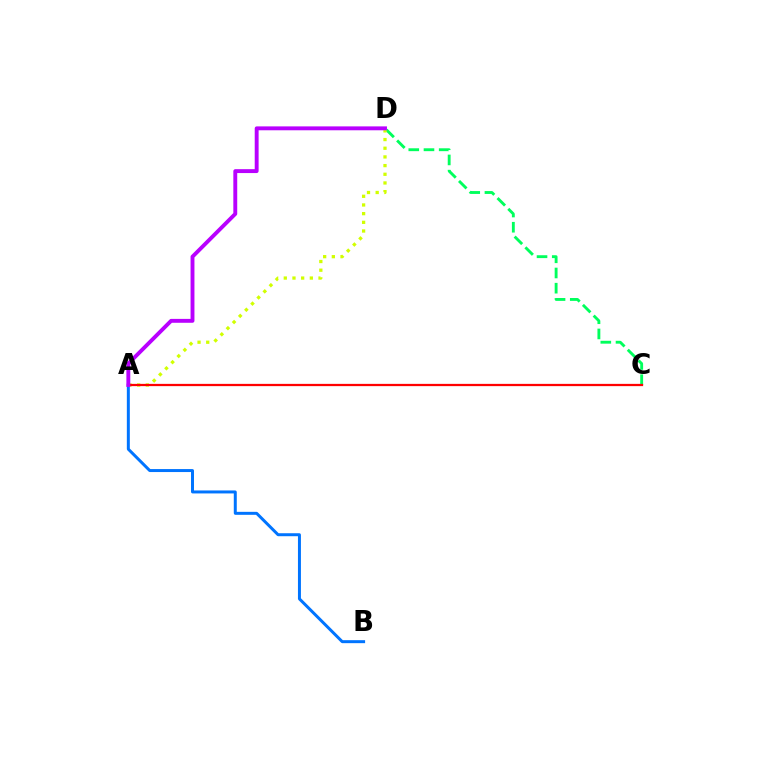{('C', 'D'): [{'color': '#00ff5c', 'line_style': 'dashed', 'thickness': 2.06}], ('A', 'B'): [{'color': '#0074ff', 'line_style': 'solid', 'thickness': 2.15}], ('A', 'D'): [{'color': '#d1ff00', 'line_style': 'dotted', 'thickness': 2.36}, {'color': '#b900ff', 'line_style': 'solid', 'thickness': 2.8}], ('A', 'C'): [{'color': '#ff0000', 'line_style': 'solid', 'thickness': 1.62}]}